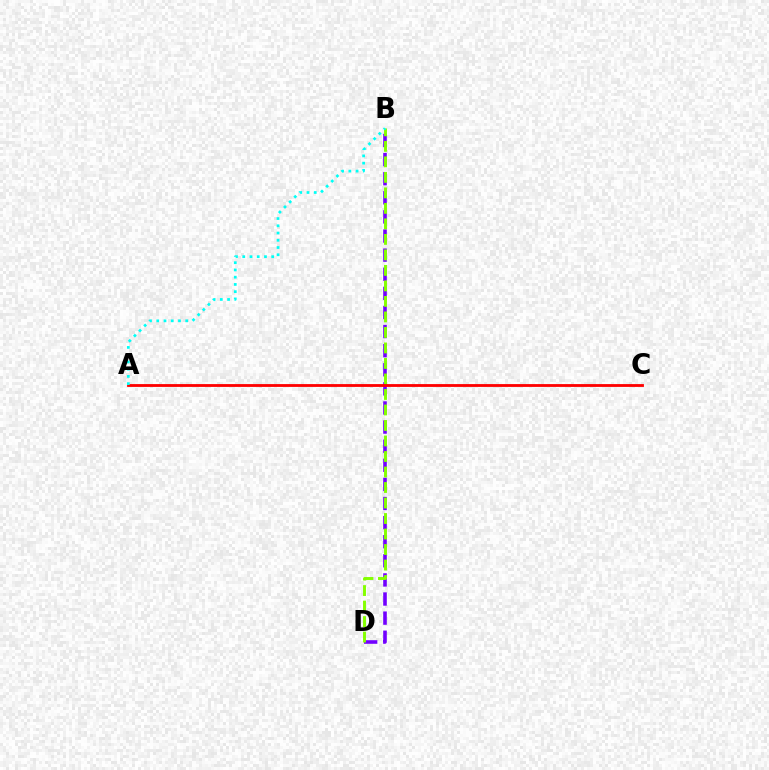{('B', 'D'): [{'color': '#7200ff', 'line_style': 'dashed', 'thickness': 2.6}, {'color': '#84ff00', 'line_style': 'dashed', 'thickness': 2.11}], ('A', 'C'): [{'color': '#ff0000', 'line_style': 'solid', 'thickness': 2.03}], ('A', 'B'): [{'color': '#00fff6', 'line_style': 'dotted', 'thickness': 1.97}]}